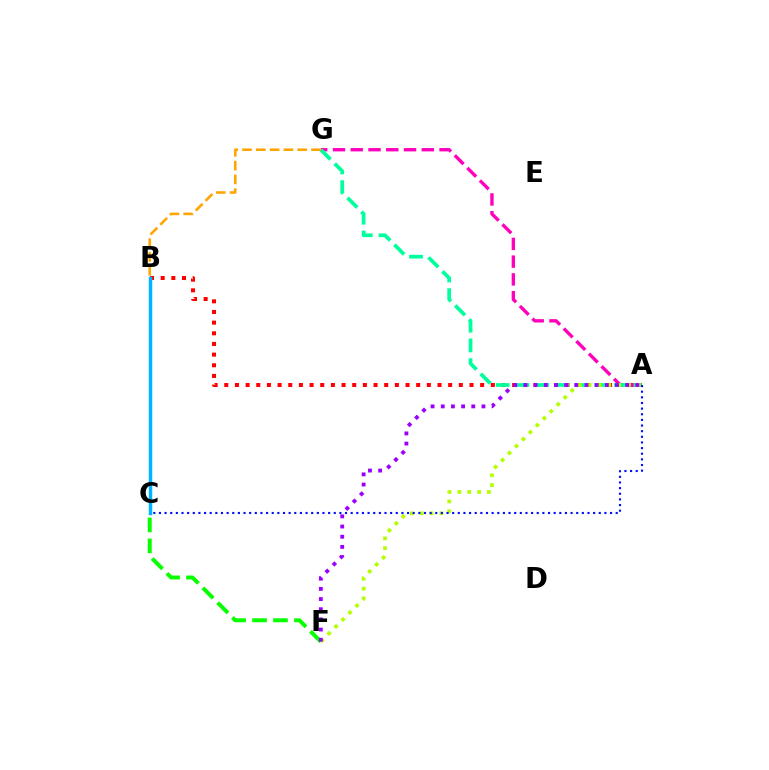{('A', 'B'): [{'color': '#ff0000', 'line_style': 'dotted', 'thickness': 2.9}], ('B', 'C'): [{'color': '#00b5ff', 'line_style': 'solid', 'thickness': 2.5}], ('A', 'G'): [{'color': '#ff00bd', 'line_style': 'dashed', 'thickness': 2.41}, {'color': '#00ff9d', 'line_style': 'dashed', 'thickness': 2.68}], ('A', 'F'): [{'color': '#b3ff00', 'line_style': 'dotted', 'thickness': 2.67}, {'color': '#9b00ff', 'line_style': 'dotted', 'thickness': 2.76}], ('B', 'G'): [{'color': '#ffa500', 'line_style': 'dashed', 'thickness': 1.88}], ('C', 'F'): [{'color': '#08ff00', 'line_style': 'dashed', 'thickness': 2.85}], ('A', 'C'): [{'color': '#0010ff', 'line_style': 'dotted', 'thickness': 1.53}]}